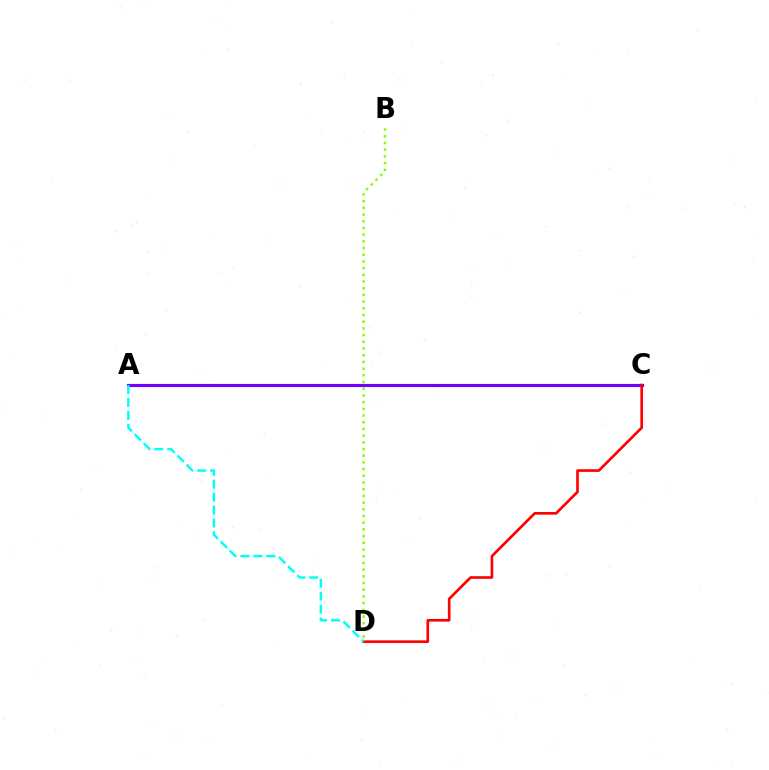{('B', 'D'): [{'color': '#84ff00', 'line_style': 'dotted', 'thickness': 1.82}], ('A', 'C'): [{'color': '#7200ff', 'line_style': 'solid', 'thickness': 2.26}], ('C', 'D'): [{'color': '#ff0000', 'line_style': 'solid', 'thickness': 1.9}], ('A', 'D'): [{'color': '#00fff6', 'line_style': 'dashed', 'thickness': 1.76}]}